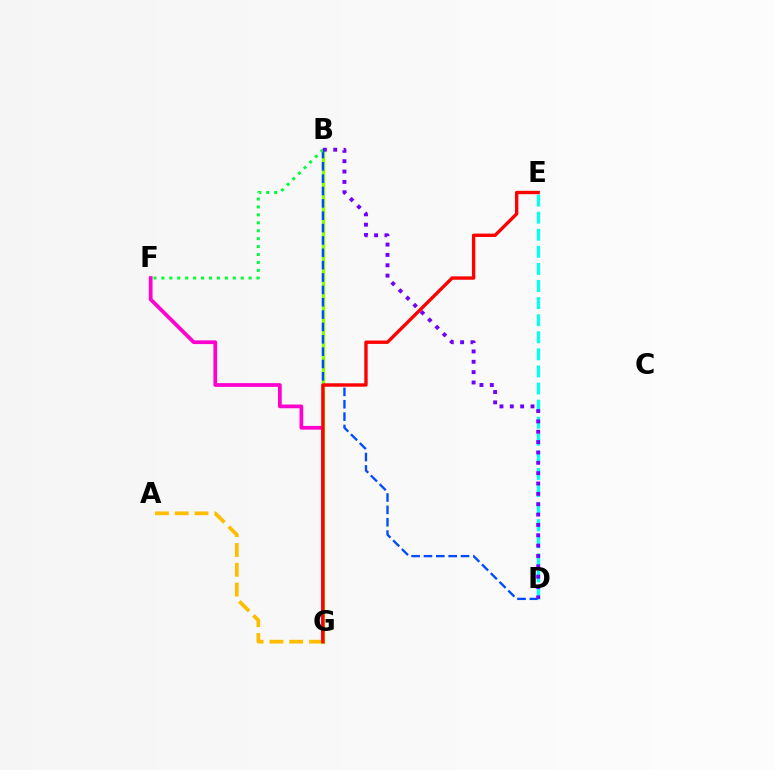{('F', 'G'): [{'color': '#ff00cf', 'line_style': 'solid', 'thickness': 2.69}], ('B', 'G'): [{'color': '#84ff00', 'line_style': 'solid', 'thickness': 2.34}], ('B', 'D'): [{'color': '#004bff', 'line_style': 'dashed', 'thickness': 1.68}, {'color': '#7200ff', 'line_style': 'dotted', 'thickness': 2.81}], ('A', 'G'): [{'color': '#ffbd00', 'line_style': 'dashed', 'thickness': 2.69}], ('B', 'F'): [{'color': '#00ff39', 'line_style': 'dotted', 'thickness': 2.15}], ('D', 'E'): [{'color': '#00fff6', 'line_style': 'dashed', 'thickness': 2.32}], ('E', 'G'): [{'color': '#ff0000', 'line_style': 'solid', 'thickness': 2.43}]}